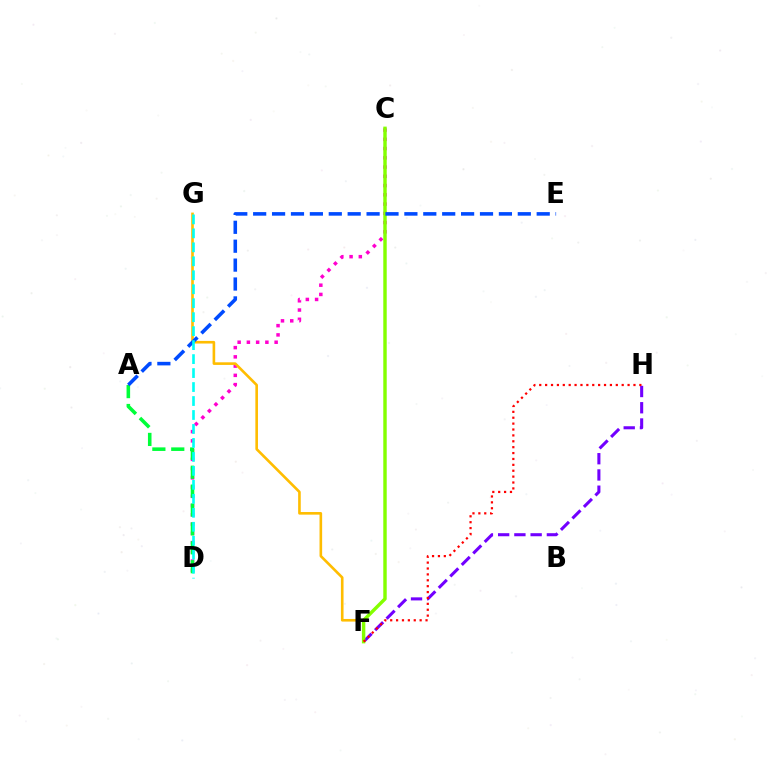{('F', 'H'): [{'color': '#7200ff', 'line_style': 'dashed', 'thickness': 2.21}, {'color': '#ff0000', 'line_style': 'dotted', 'thickness': 1.6}], ('C', 'D'): [{'color': '#ff00cf', 'line_style': 'dotted', 'thickness': 2.51}], ('F', 'G'): [{'color': '#ffbd00', 'line_style': 'solid', 'thickness': 1.89}], ('C', 'F'): [{'color': '#84ff00', 'line_style': 'solid', 'thickness': 2.47}], ('A', 'D'): [{'color': '#00ff39', 'line_style': 'dashed', 'thickness': 2.57}], ('A', 'E'): [{'color': '#004bff', 'line_style': 'dashed', 'thickness': 2.57}], ('D', 'G'): [{'color': '#00fff6', 'line_style': 'dashed', 'thickness': 1.9}]}